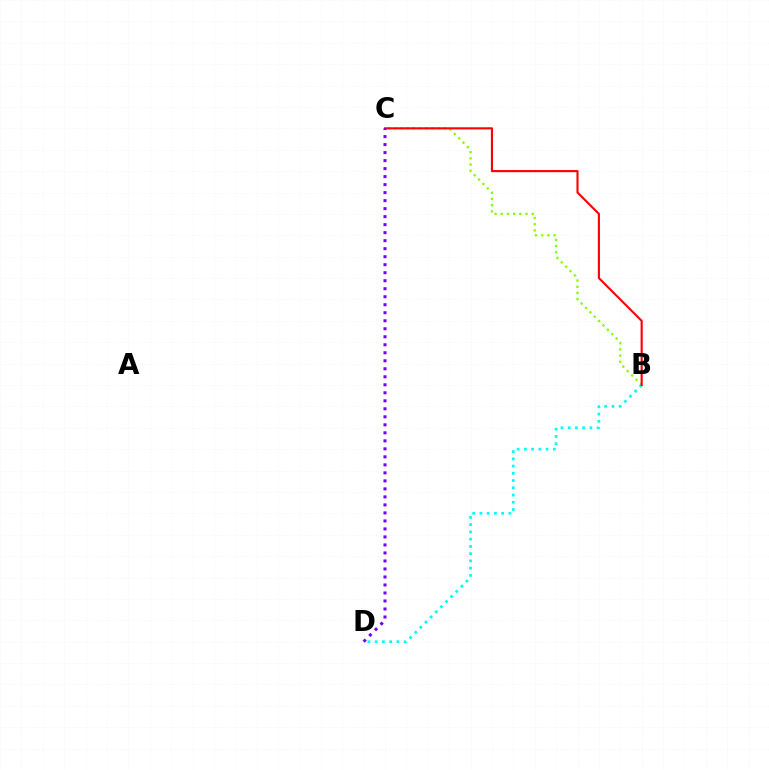{('B', 'C'): [{'color': '#84ff00', 'line_style': 'dotted', 'thickness': 1.68}, {'color': '#ff0000', 'line_style': 'solid', 'thickness': 1.53}], ('B', 'D'): [{'color': '#00fff6', 'line_style': 'dotted', 'thickness': 1.97}], ('C', 'D'): [{'color': '#7200ff', 'line_style': 'dotted', 'thickness': 2.18}]}